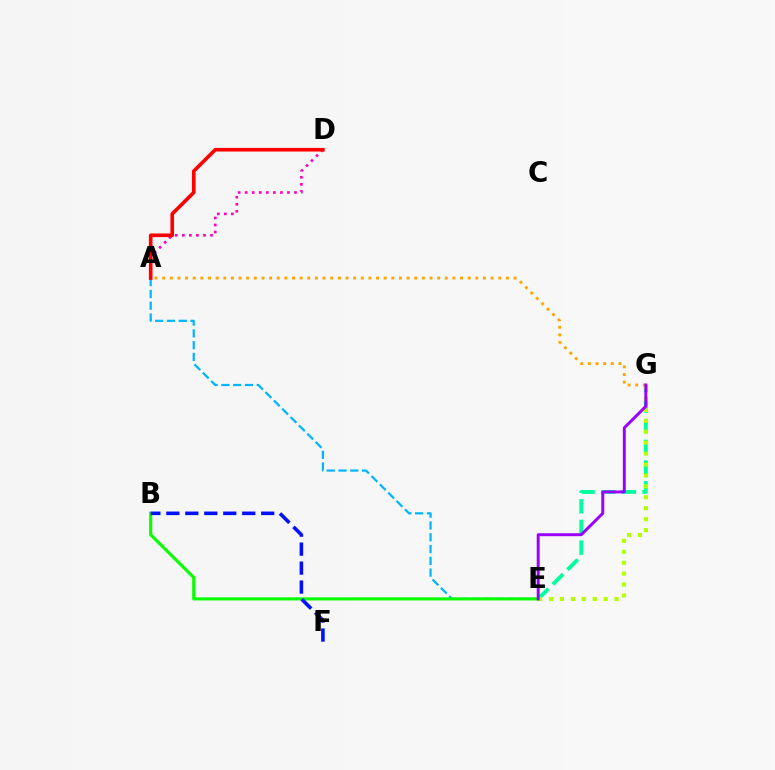{('A', 'E'): [{'color': '#00b5ff', 'line_style': 'dashed', 'thickness': 1.6}], ('B', 'E'): [{'color': '#08ff00', 'line_style': 'solid', 'thickness': 2.24}], ('A', 'D'): [{'color': '#ff00bd', 'line_style': 'dotted', 'thickness': 1.91}, {'color': '#ff0000', 'line_style': 'solid', 'thickness': 2.62}], ('B', 'F'): [{'color': '#0010ff', 'line_style': 'dashed', 'thickness': 2.58}], ('E', 'G'): [{'color': '#00ff9d', 'line_style': 'dashed', 'thickness': 2.81}, {'color': '#b3ff00', 'line_style': 'dotted', 'thickness': 2.97}, {'color': '#9b00ff', 'line_style': 'solid', 'thickness': 2.12}], ('A', 'G'): [{'color': '#ffa500', 'line_style': 'dotted', 'thickness': 2.08}]}